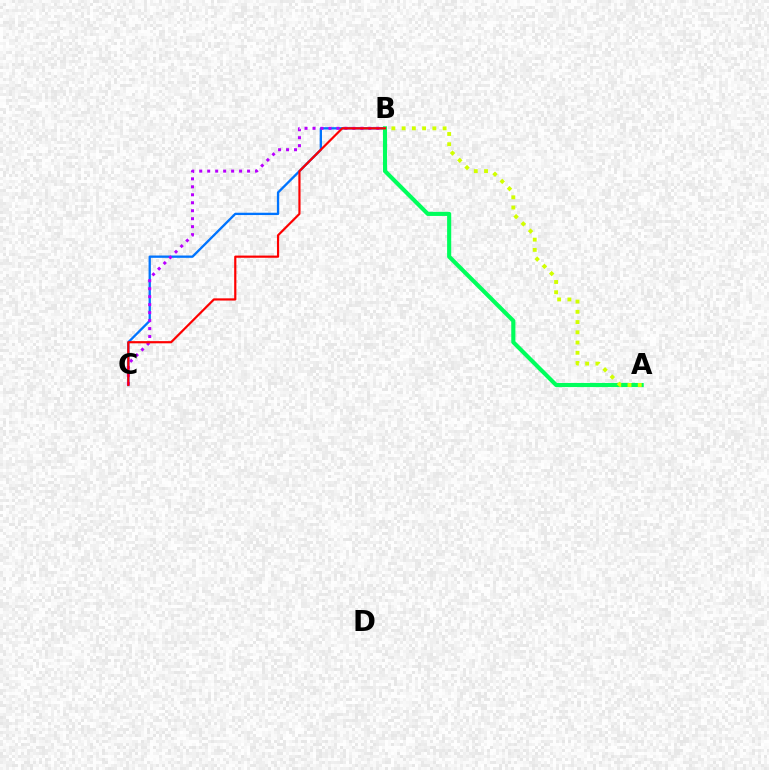{('B', 'C'): [{'color': '#0074ff', 'line_style': 'solid', 'thickness': 1.67}, {'color': '#b900ff', 'line_style': 'dotted', 'thickness': 2.17}, {'color': '#ff0000', 'line_style': 'solid', 'thickness': 1.58}], ('A', 'B'): [{'color': '#00ff5c', 'line_style': 'solid', 'thickness': 2.96}, {'color': '#d1ff00', 'line_style': 'dotted', 'thickness': 2.78}]}